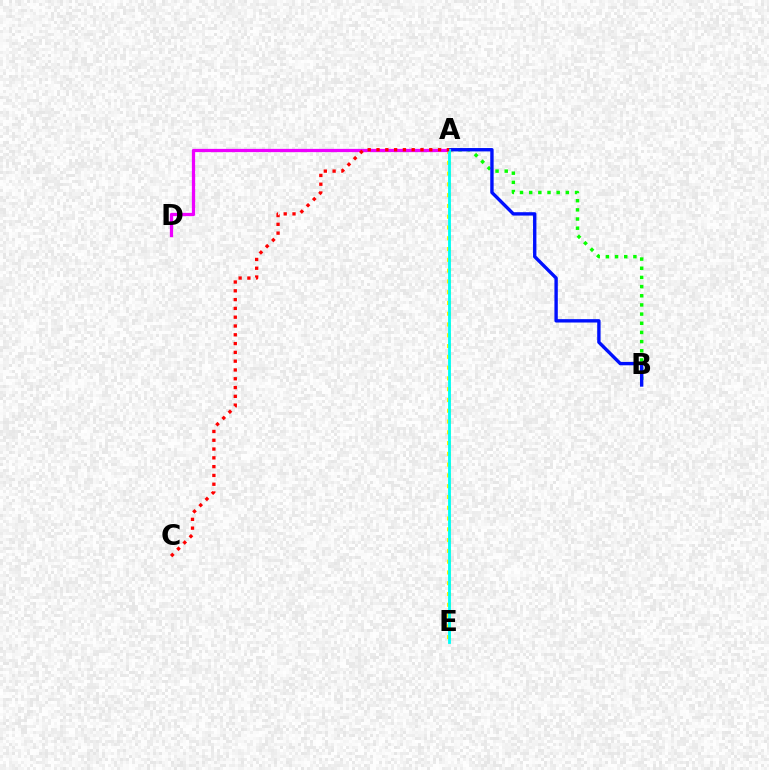{('A', 'E'): [{'color': '#fcf500', 'line_style': 'dotted', 'thickness': 2.93}, {'color': '#00fff6', 'line_style': 'solid', 'thickness': 2.05}], ('A', 'B'): [{'color': '#08ff00', 'line_style': 'dotted', 'thickness': 2.49}, {'color': '#0010ff', 'line_style': 'solid', 'thickness': 2.43}], ('A', 'D'): [{'color': '#ee00ff', 'line_style': 'solid', 'thickness': 2.35}], ('A', 'C'): [{'color': '#ff0000', 'line_style': 'dotted', 'thickness': 2.39}]}